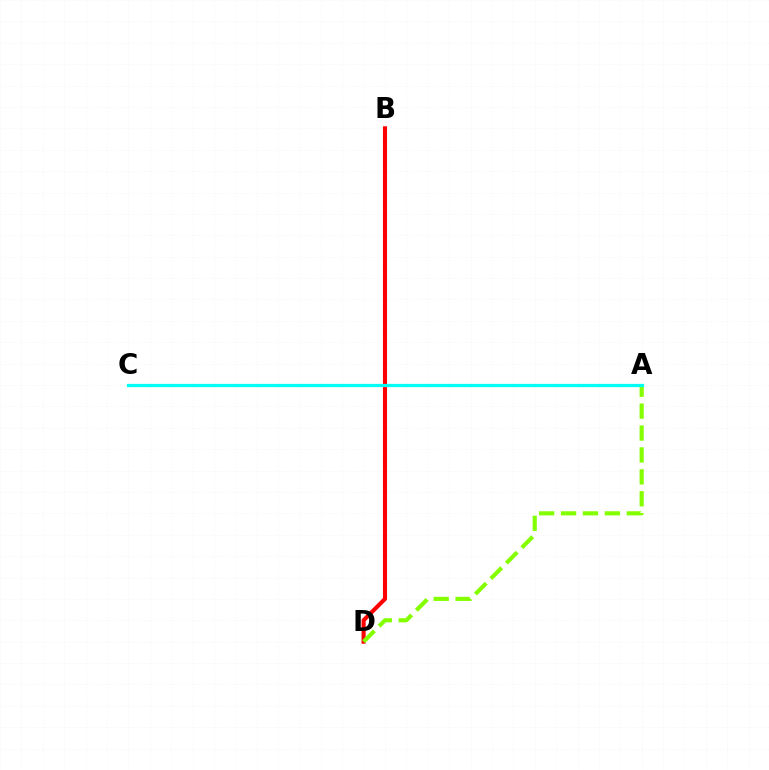{('B', 'D'): [{'color': '#ff0000', 'line_style': 'solid', 'thickness': 2.94}], ('A', 'C'): [{'color': '#7200ff', 'line_style': 'dotted', 'thickness': 1.9}, {'color': '#00fff6', 'line_style': 'solid', 'thickness': 2.35}], ('A', 'D'): [{'color': '#84ff00', 'line_style': 'dashed', 'thickness': 2.98}]}